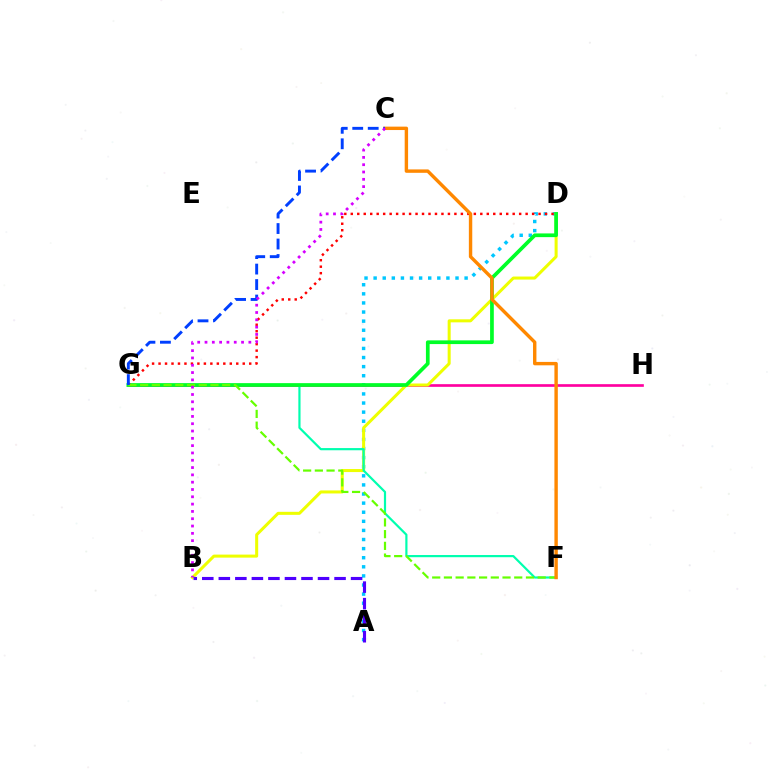{('A', 'D'): [{'color': '#00c7ff', 'line_style': 'dotted', 'thickness': 2.47}], ('G', 'H'): [{'color': '#ff00a0', 'line_style': 'solid', 'thickness': 1.92}], ('B', 'D'): [{'color': '#eeff00', 'line_style': 'solid', 'thickness': 2.18}], ('F', 'G'): [{'color': '#00ffaf', 'line_style': 'solid', 'thickness': 1.58}, {'color': '#66ff00', 'line_style': 'dashed', 'thickness': 1.59}], ('D', 'G'): [{'color': '#00ff27', 'line_style': 'solid', 'thickness': 2.67}, {'color': '#ff0000', 'line_style': 'dotted', 'thickness': 1.76}], ('A', 'B'): [{'color': '#4f00ff', 'line_style': 'dashed', 'thickness': 2.25}], ('C', 'F'): [{'color': '#ff8800', 'line_style': 'solid', 'thickness': 2.45}], ('C', 'G'): [{'color': '#003fff', 'line_style': 'dashed', 'thickness': 2.1}], ('B', 'C'): [{'color': '#d600ff', 'line_style': 'dotted', 'thickness': 1.99}]}